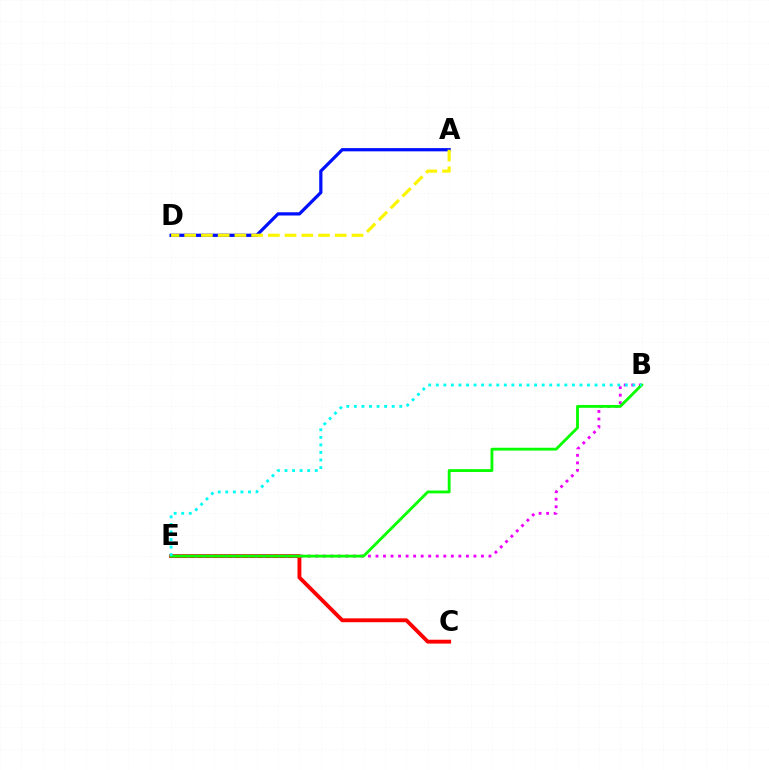{('C', 'E'): [{'color': '#ff0000', 'line_style': 'solid', 'thickness': 2.78}], ('A', 'D'): [{'color': '#0010ff', 'line_style': 'solid', 'thickness': 2.33}, {'color': '#fcf500', 'line_style': 'dashed', 'thickness': 2.27}], ('B', 'E'): [{'color': '#ee00ff', 'line_style': 'dotted', 'thickness': 2.05}, {'color': '#08ff00', 'line_style': 'solid', 'thickness': 2.04}, {'color': '#00fff6', 'line_style': 'dotted', 'thickness': 2.05}]}